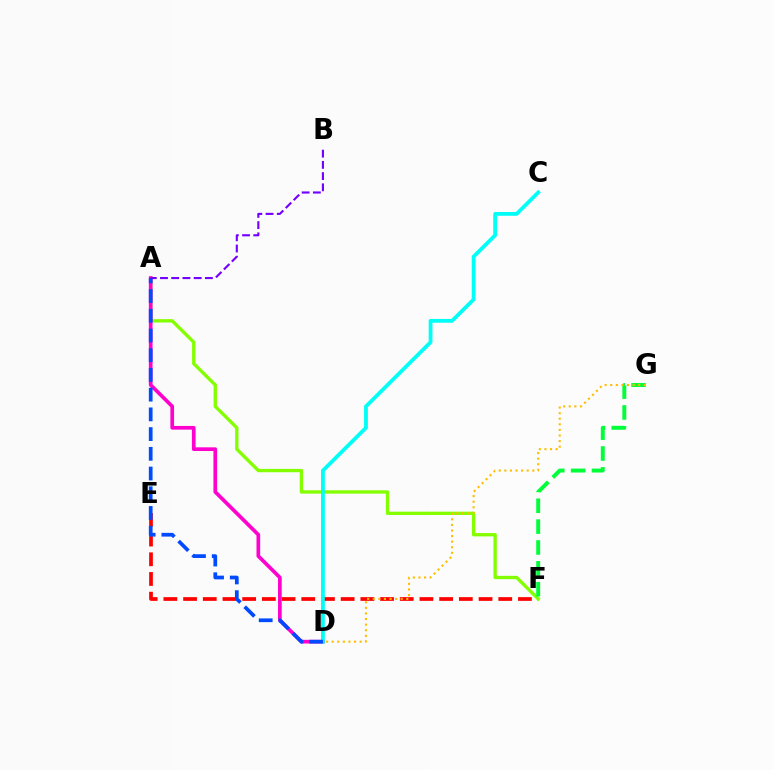{('E', 'F'): [{'color': '#ff0000', 'line_style': 'dashed', 'thickness': 2.68}], ('A', 'F'): [{'color': '#84ff00', 'line_style': 'solid', 'thickness': 2.4}], ('F', 'G'): [{'color': '#00ff39', 'line_style': 'dashed', 'thickness': 2.83}], ('A', 'D'): [{'color': '#ff00cf', 'line_style': 'solid', 'thickness': 2.65}, {'color': '#004bff', 'line_style': 'dashed', 'thickness': 2.68}], ('C', 'D'): [{'color': '#00fff6', 'line_style': 'solid', 'thickness': 2.73}], ('D', 'G'): [{'color': '#ffbd00', 'line_style': 'dotted', 'thickness': 1.52}], ('A', 'B'): [{'color': '#7200ff', 'line_style': 'dashed', 'thickness': 1.53}]}